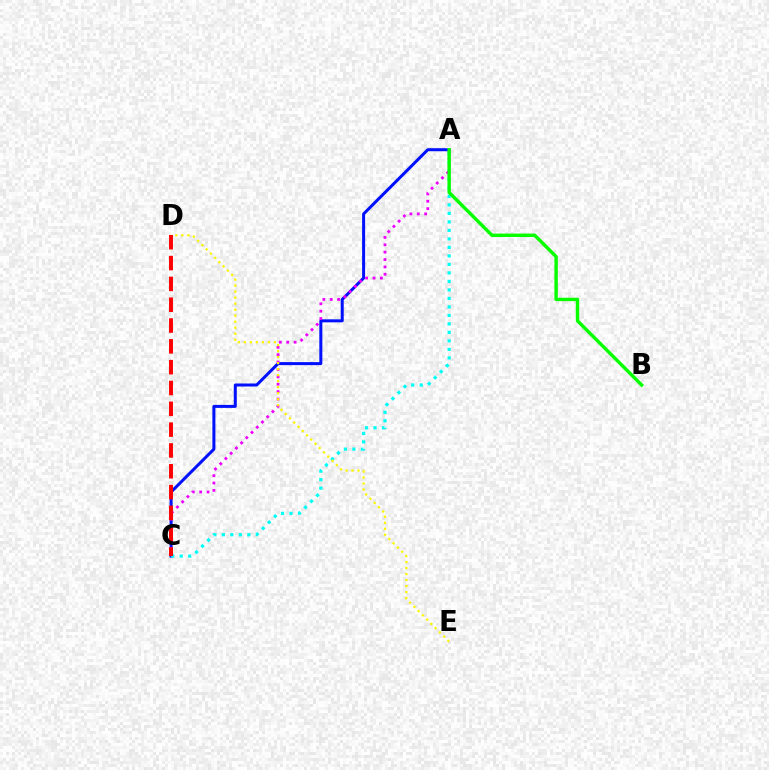{('A', 'C'): [{'color': '#0010ff', 'line_style': 'solid', 'thickness': 2.17}, {'color': '#00fff6', 'line_style': 'dotted', 'thickness': 2.31}, {'color': '#ee00ff', 'line_style': 'dotted', 'thickness': 2.0}], ('D', 'E'): [{'color': '#fcf500', 'line_style': 'dotted', 'thickness': 1.63}], ('A', 'B'): [{'color': '#08ff00', 'line_style': 'solid', 'thickness': 2.46}], ('C', 'D'): [{'color': '#ff0000', 'line_style': 'dashed', 'thickness': 2.83}]}